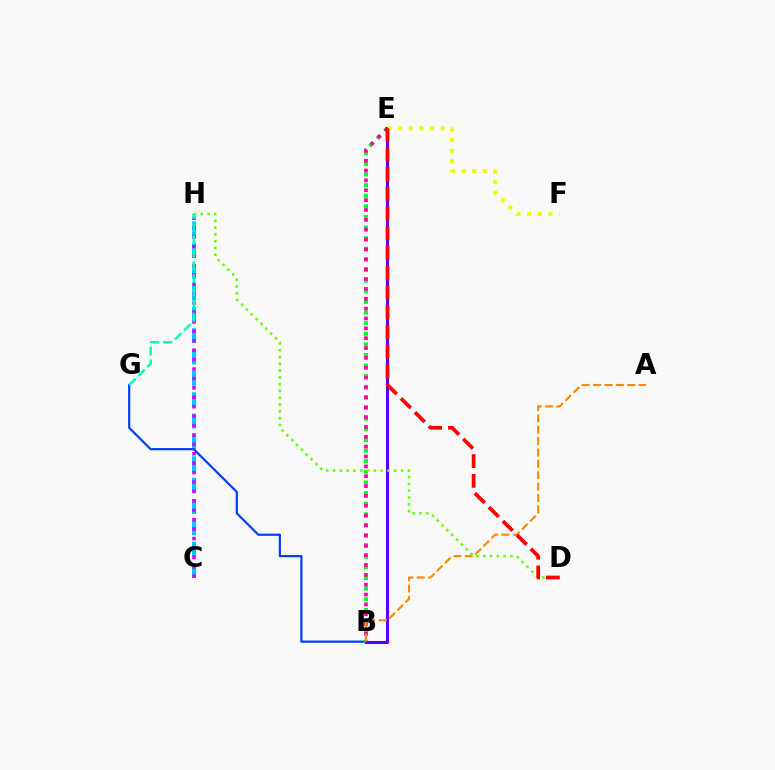{('C', 'H'): [{'color': '#00c7ff', 'line_style': 'dashed', 'thickness': 2.9}, {'color': '#d600ff', 'line_style': 'dotted', 'thickness': 2.56}], ('B', 'G'): [{'color': '#003fff', 'line_style': 'solid', 'thickness': 1.59}], ('B', 'E'): [{'color': '#00ff27', 'line_style': 'dotted', 'thickness': 2.89}, {'color': '#ff00a0', 'line_style': 'dotted', 'thickness': 2.68}, {'color': '#4f00ff', 'line_style': 'solid', 'thickness': 2.21}], ('A', 'B'): [{'color': '#ff8800', 'line_style': 'dashed', 'thickness': 1.55}], ('D', 'H'): [{'color': '#66ff00', 'line_style': 'dotted', 'thickness': 1.85}], ('G', 'H'): [{'color': '#00ffaf', 'line_style': 'dashed', 'thickness': 1.74}], ('E', 'F'): [{'color': '#eeff00', 'line_style': 'dotted', 'thickness': 2.89}], ('D', 'E'): [{'color': '#ff0000', 'line_style': 'dashed', 'thickness': 2.68}]}